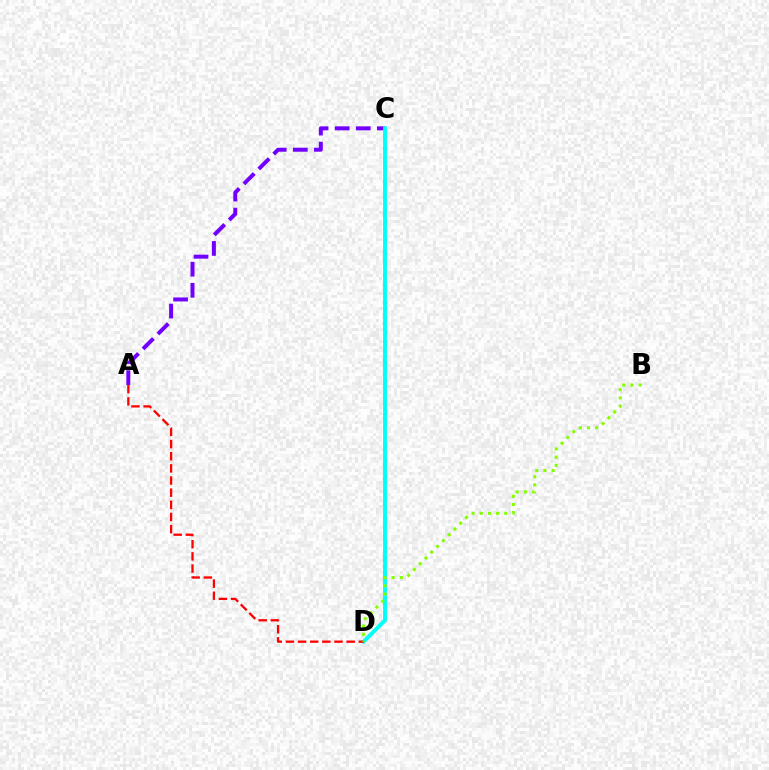{('A', 'C'): [{'color': '#7200ff', 'line_style': 'dashed', 'thickness': 2.86}], ('C', 'D'): [{'color': '#00fff6', 'line_style': 'solid', 'thickness': 2.81}], ('A', 'D'): [{'color': '#ff0000', 'line_style': 'dashed', 'thickness': 1.65}], ('B', 'D'): [{'color': '#84ff00', 'line_style': 'dotted', 'thickness': 2.23}]}